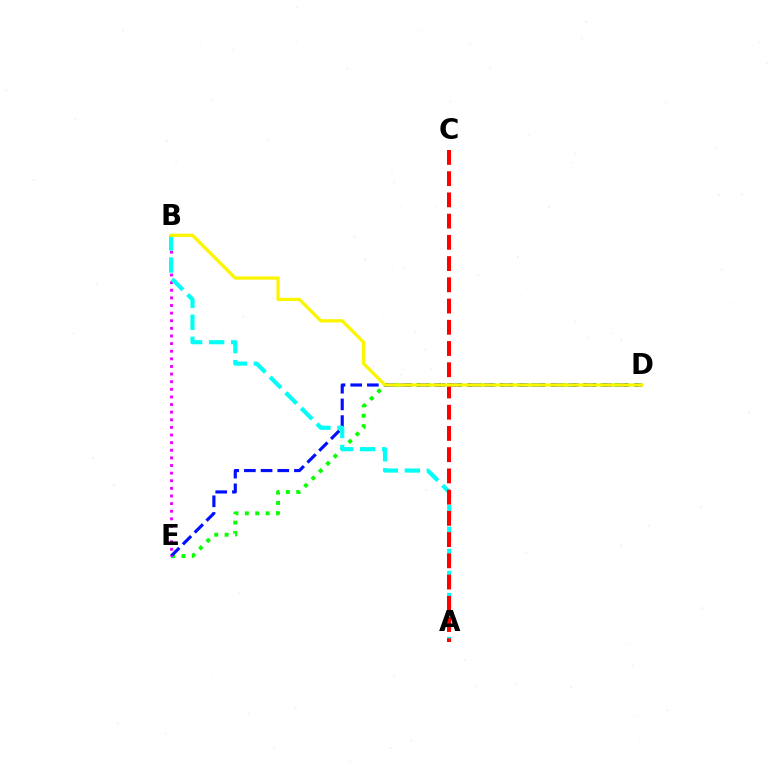{('D', 'E'): [{'color': '#08ff00', 'line_style': 'dotted', 'thickness': 2.83}, {'color': '#0010ff', 'line_style': 'dashed', 'thickness': 2.27}], ('B', 'E'): [{'color': '#ee00ff', 'line_style': 'dotted', 'thickness': 2.07}], ('A', 'B'): [{'color': '#00fff6', 'line_style': 'dashed', 'thickness': 2.99}], ('A', 'C'): [{'color': '#ff0000', 'line_style': 'dashed', 'thickness': 2.88}], ('B', 'D'): [{'color': '#fcf500', 'line_style': 'solid', 'thickness': 2.36}]}